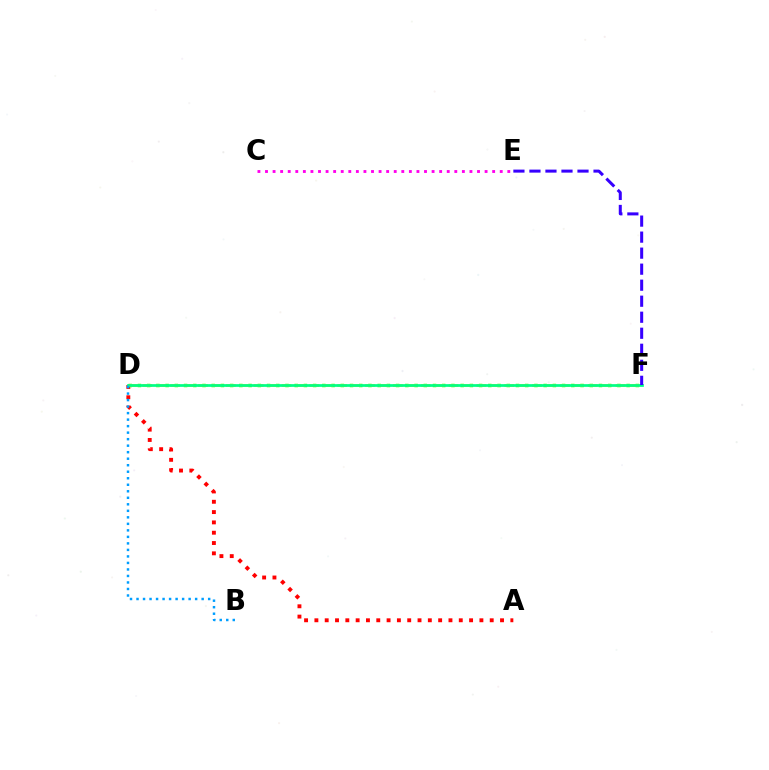{('A', 'D'): [{'color': '#ff0000', 'line_style': 'dotted', 'thickness': 2.8}], ('D', 'F'): [{'color': '#4fff00', 'line_style': 'dotted', 'thickness': 2.51}, {'color': '#ffd500', 'line_style': 'dashed', 'thickness': 1.89}, {'color': '#00ff86', 'line_style': 'solid', 'thickness': 1.96}], ('C', 'E'): [{'color': '#ff00ed', 'line_style': 'dotted', 'thickness': 2.06}], ('B', 'D'): [{'color': '#009eff', 'line_style': 'dotted', 'thickness': 1.77}], ('E', 'F'): [{'color': '#3700ff', 'line_style': 'dashed', 'thickness': 2.18}]}